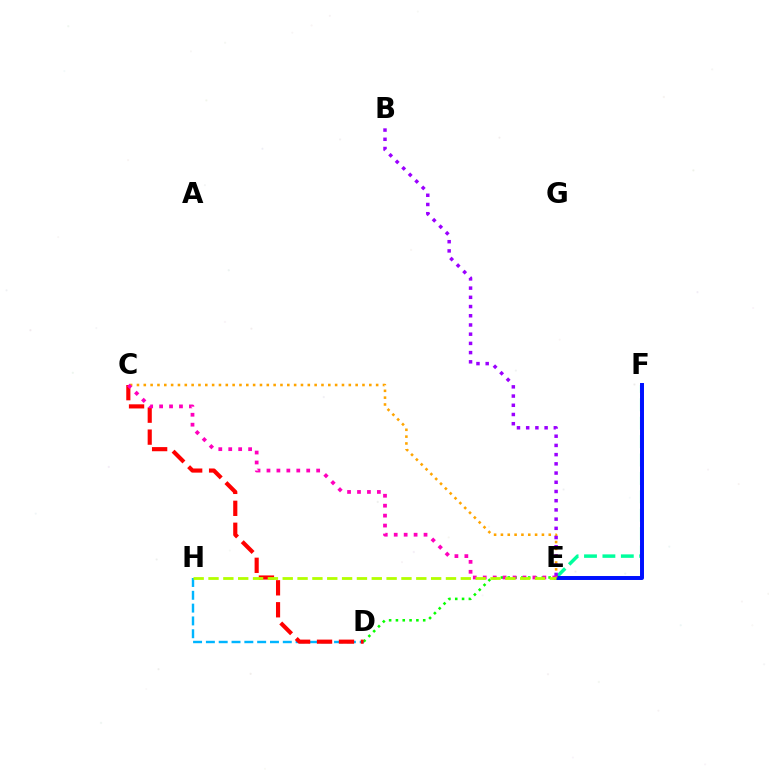{('D', 'H'): [{'color': '#00b5ff', 'line_style': 'dashed', 'thickness': 1.74}], ('E', 'F'): [{'color': '#00ff9d', 'line_style': 'dashed', 'thickness': 2.5}, {'color': '#0010ff', 'line_style': 'solid', 'thickness': 2.85}], ('C', 'E'): [{'color': '#ffa500', 'line_style': 'dotted', 'thickness': 1.86}, {'color': '#ff00bd', 'line_style': 'dotted', 'thickness': 2.7}], ('D', 'E'): [{'color': '#08ff00', 'line_style': 'dotted', 'thickness': 1.85}], ('B', 'E'): [{'color': '#9b00ff', 'line_style': 'dotted', 'thickness': 2.5}], ('C', 'D'): [{'color': '#ff0000', 'line_style': 'dashed', 'thickness': 2.98}], ('E', 'H'): [{'color': '#b3ff00', 'line_style': 'dashed', 'thickness': 2.02}]}